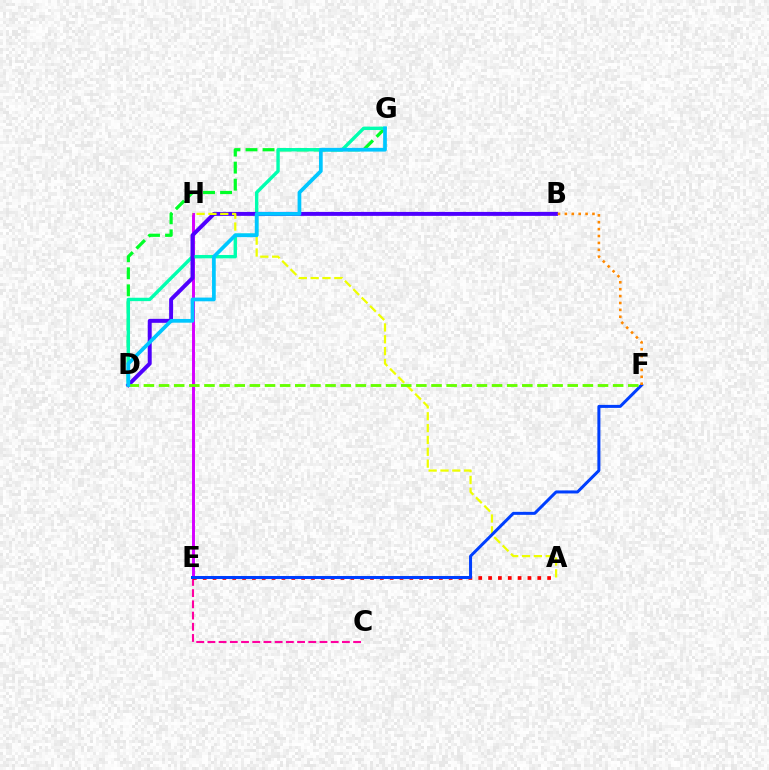{('E', 'H'): [{'color': '#d600ff', 'line_style': 'solid', 'thickness': 2.13}], ('D', 'G'): [{'color': '#00ff27', 'line_style': 'dashed', 'thickness': 2.32}, {'color': '#00ffaf', 'line_style': 'solid', 'thickness': 2.44}, {'color': '#00c7ff', 'line_style': 'solid', 'thickness': 2.68}], ('C', 'E'): [{'color': '#ff00a0', 'line_style': 'dashed', 'thickness': 1.52}], ('A', 'E'): [{'color': '#ff0000', 'line_style': 'dotted', 'thickness': 2.67}], ('B', 'D'): [{'color': '#4f00ff', 'line_style': 'solid', 'thickness': 2.85}], ('A', 'H'): [{'color': '#eeff00', 'line_style': 'dashed', 'thickness': 1.61}], ('E', 'F'): [{'color': '#003fff', 'line_style': 'solid', 'thickness': 2.17}], ('D', 'F'): [{'color': '#66ff00', 'line_style': 'dashed', 'thickness': 2.06}], ('B', 'F'): [{'color': '#ff8800', 'line_style': 'dotted', 'thickness': 1.87}]}